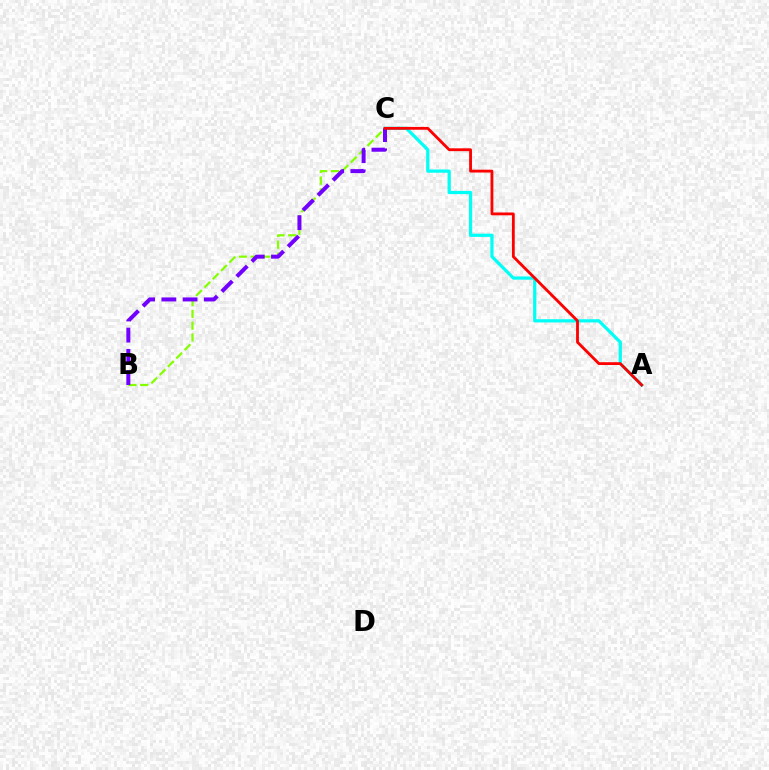{('A', 'C'): [{'color': '#00fff6', 'line_style': 'solid', 'thickness': 2.33}, {'color': '#ff0000', 'line_style': 'solid', 'thickness': 2.04}], ('B', 'C'): [{'color': '#84ff00', 'line_style': 'dashed', 'thickness': 1.6}, {'color': '#7200ff', 'line_style': 'dashed', 'thickness': 2.88}]}